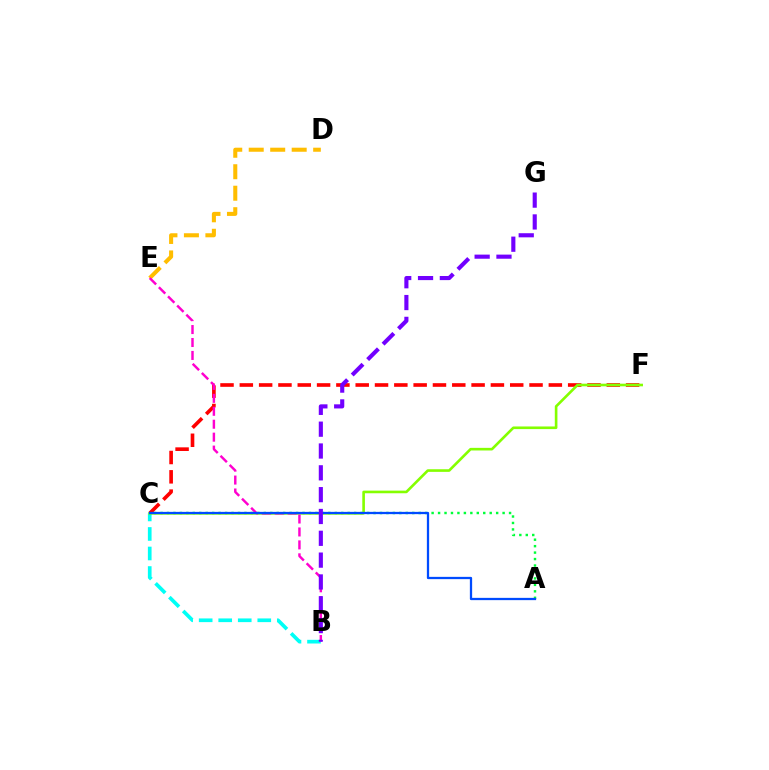{('C', 'F'): [{'color': '#ff0000', 'line_style': 'dashed', 'thickness': 2.62}, {'color': '#84ff00', 'line_style': 'solid', 'thickness': 1.89}], ('B', 'C'): [{'color': '#00fff6', 'line_style': 'dashed', 'thickness': 2.65}], ('A', 'C'): [{'color': '#00ff39', 'line_style': 'dotted', 'thickness': 1.75}, {'color': '#004bff', 'line_style': 'solid', 'thickness': 1.64}], ('D', 'E'): [{'color': '#ffbd00', 'line_style': 'dashed', 'thickness': 2.92}], ('B', 'E'): [{'color': '#ff00cf', 'line_style': 'dashed', 'thickness': 1.76}], ('B', 'G'): [{'color': '#7200ff', 'line_style': 'dashed', 'thickness': 2.96}]}